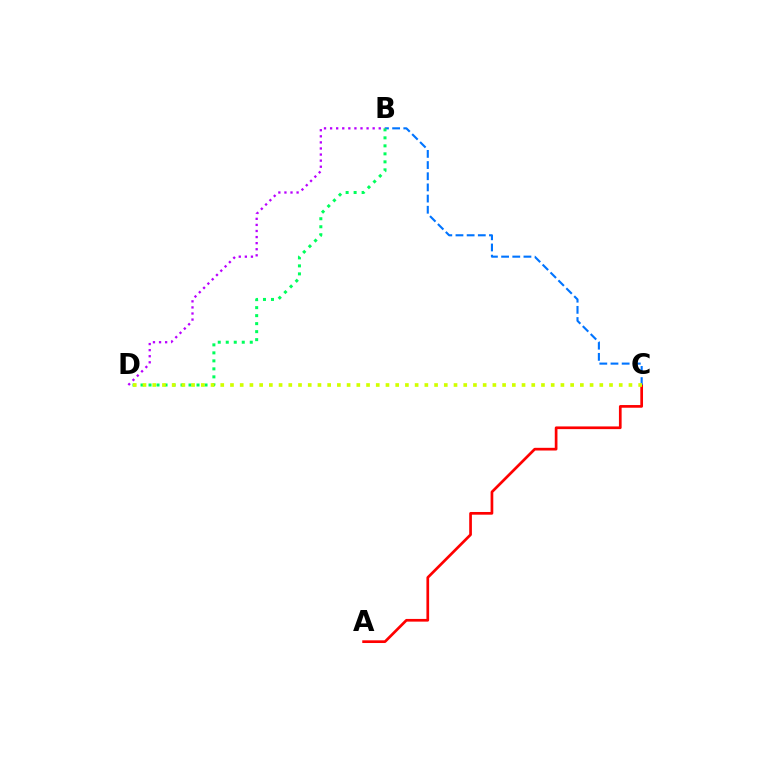{('A', 'C'): [{'color': '#ff0000', 'line_style': 'solid', 'thickness': 1.94}], ('B', 'C'): [{'color': '#0074ff', 'line_style': 'dashed', 'thickness': 1.52}], ('B', 'D'): [{'color': '#00ff5c', 'line_style': 'dotted', 'thickness': 2.17}, {'color': '#b900ff', 'line_style': 'dotted', 'thickness': 1.65}], ('C', 'D'): [{'color': '#d1ff00', 'line_style': 'dotted', 'thickness': 2.64}]}